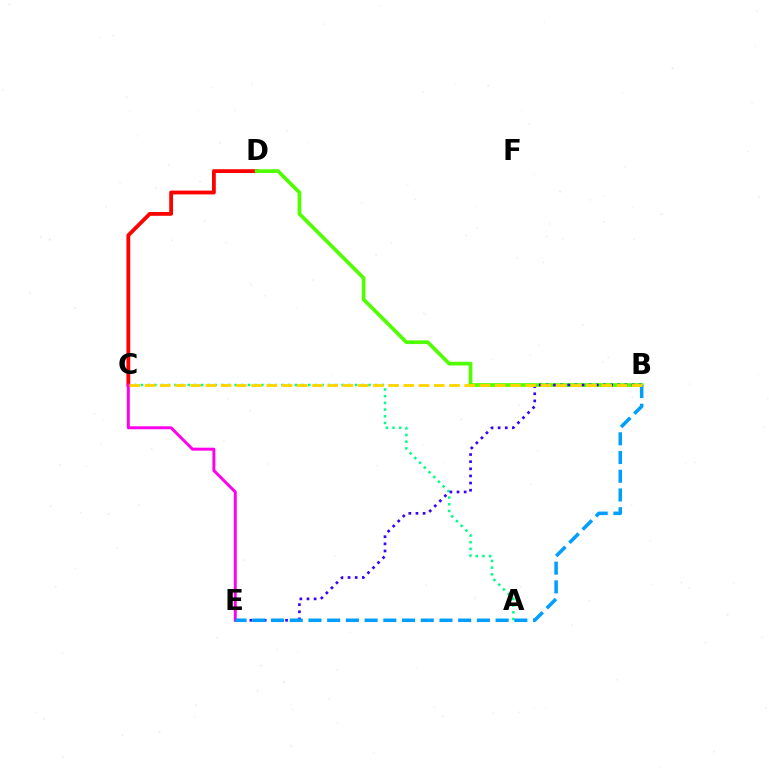{('A', 'C'): [{'color': '#00ff86', 'line_style': 'dotted', 'thickness': 1.82}], ('C', 'D'): [{'color': '#ff0000', 'line_style': 'solid', 'thickness': 2.74}], ('C', 'E'): [{'color': '#ff00ed', 'line_style': 'solid', 'thickness': 2.13}], ('B', 'D'): [{'color': '#4fff00', 'line_style': 'solid', 'thickness': 2.66}], ('B', 'E'): [{'color': '#3700ff', 'line_style': 'dotted', 'thickness': 1.94}, {'color': '#009eff', 'line_style': 'dashed', 'thickness': 2.54}], ('B', 'C'): [{'color': '#ffd500', 'line_style': 'dashed', 'thickness': 2.07}]}